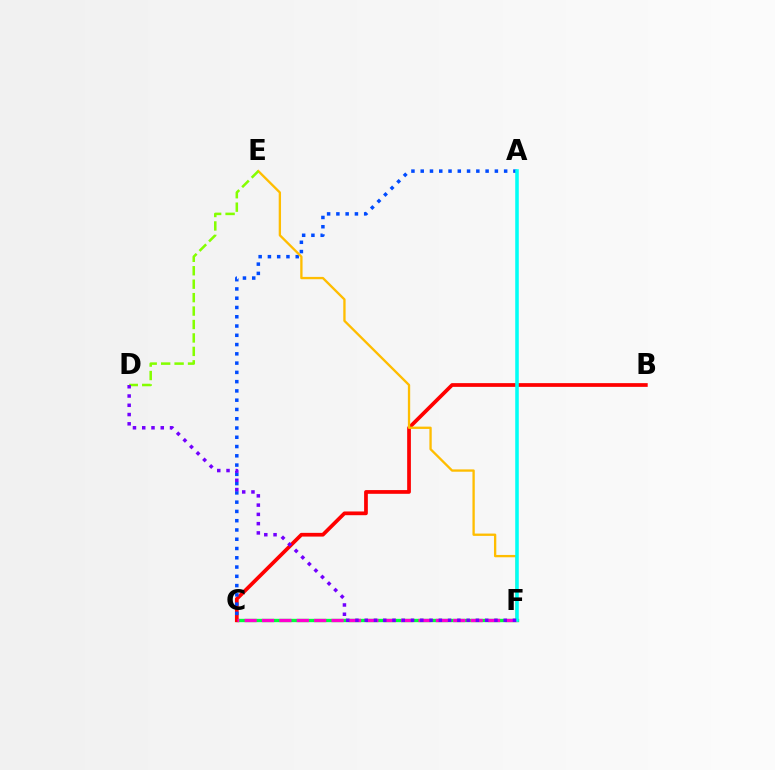{('C', 'F'): [{'color': '#00ff39', 'line_style': 'solid', 'thickness': 2.42}, {'color': '#ff00cf', 'line_style': 'dashed', 'thickness': 2.36}], ('B', 'C'): [{'color': '#ff0000', 'line_style': 'solid', 'thickness': 2.68}], ('A', 'C'): [{'color': '#004bff', 'line_style': 'dotted', 'thickness': 2.52}], ('E', 'F'): [{'color': '#ffbd00', 'line_style': 'solid', 'thickness': 1.67}], ('D', 'E'): [{'color': '#84ff00', 'line_style': 'dashed', 'thickness': 1.83}], ('A', 'F'): [{'color': '#00fff6', 'line_style': 'solid', 'thickness': 2.56}], ('D', 'F'): [{'color': '#7200ff', 'line_style': 'dotted', 'thickness': 2.52}]}